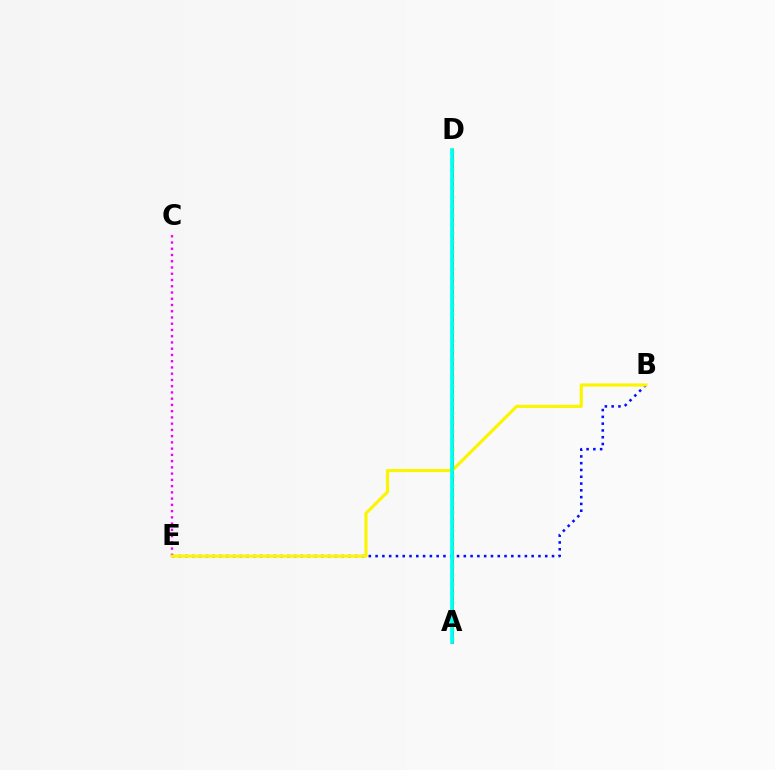{('C', 'E'): [{'color': '#ee00ff', 'line_style': 'dotted', 'thickness': 1.7}], ('B', 'E'): [{'color': '#0010ff', 'line_style': 'dotted', 'thickness': 1.84}, {'color': '#fcf500', 'line_style': 'solid', 'thickness': 2.27}], ('A', 'D'): [{'color': '#ff0000', 'line_style': 'solid', 'thickness': 2.12}, {'color': '#08ff00', 'line_style': 'dotted', 'thickness': 2.45}, {'color': '#00fff6', 'line_style': 'solid', 'thickness': 2.66}]}